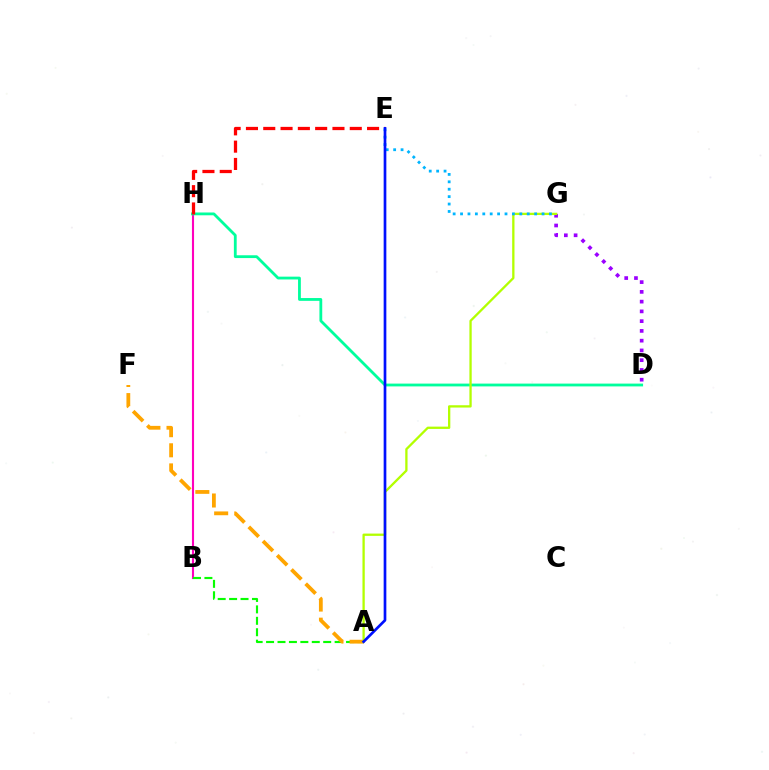{('D', 'G'): [{'color': '#9b00ff', 'line_style': 'dotted', 'thickness': 2.65}], ('B', 'H'): [{'color': '#ff00bd', 'line_style': 'solid', 'thickness': 1.52}], ('A', 'B'): [{'color': '#08ff00', 'line_style': 'dashed', 'thickness': 1.55}], ('A', 'F'): [{'color': '#ffa500', 'line_style': 'dashed', 'thickness': 2.73}], ('D', 'H'): [{'color': '#00ff9d', 'line_style': 'solid', 'thickness': 2.02}], ('A', 'G'): [{'color': '#b3ff00', 'line_style': 'solid', 'thickness': 1.66}], ('E', 'G'): [{'color': '#00b5ff', 'line_style': 'dotted', 'thickness': 2.01}], ('E', 'H'): [{'color': '#ff0000', 'line_style': 'dashed', 'thickness': 2.35}], ('A', 'E'): [{'color': '#0010ff', 'line_style': 'solid', 'thickness': 1.93}]}